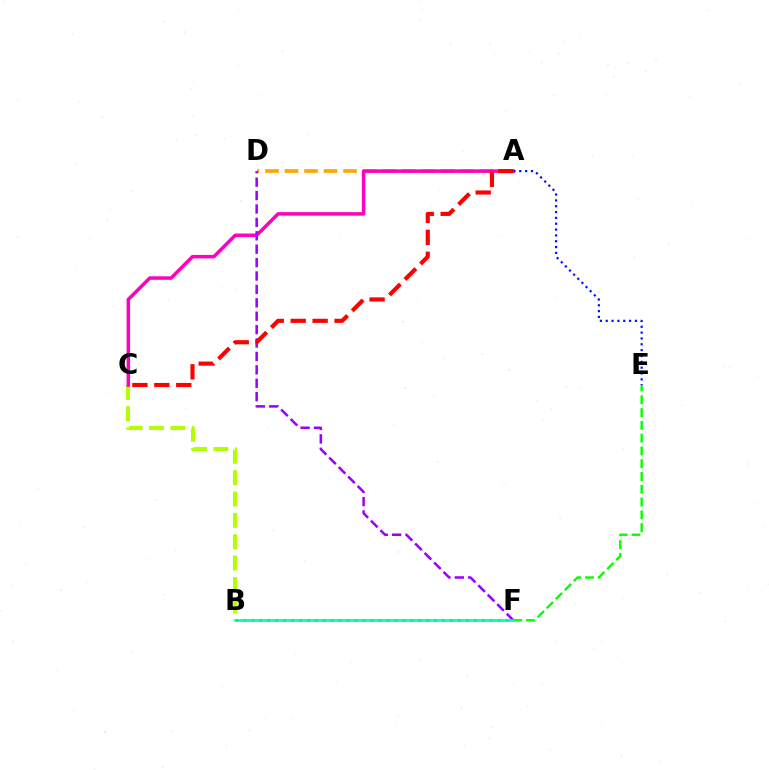{('B', 'C'): [{'color': '#b3ff00', 'line_style': 'dashed', 'thickness': 2.9}], ('B', 'F'): [{'color': '#00b5ff', 'line_style': 'dotted', 'thickness': 2.16}, {'color': '#00ff9d', 'line_style': 'solid', 'thickness': 1.82}], ('A', 'D'): [{'color': '#ffa500', 'line_style': 'dashed', 'thickness': 2.65}], ('A', 'C'): [{'color': '#ff00bd', 'line_style': 'solid', 'thickness': 2.52}, {'color': '#ff0000', 'line_style': 'dashed', 'thickness': 2.98}], ('D', 'F'): [{'color': '#9b00ff', 'line_style': 'dashed', 'thickness': 1.82}], ('E', 'F'): [{'color': '#08ff00', 'line_style': 'dashed', 'thickness': 1.74}], ('A', 'E'): [{'color': '#0010ff', 'line_style': 'dotted', 'thickness': 1.59}]}